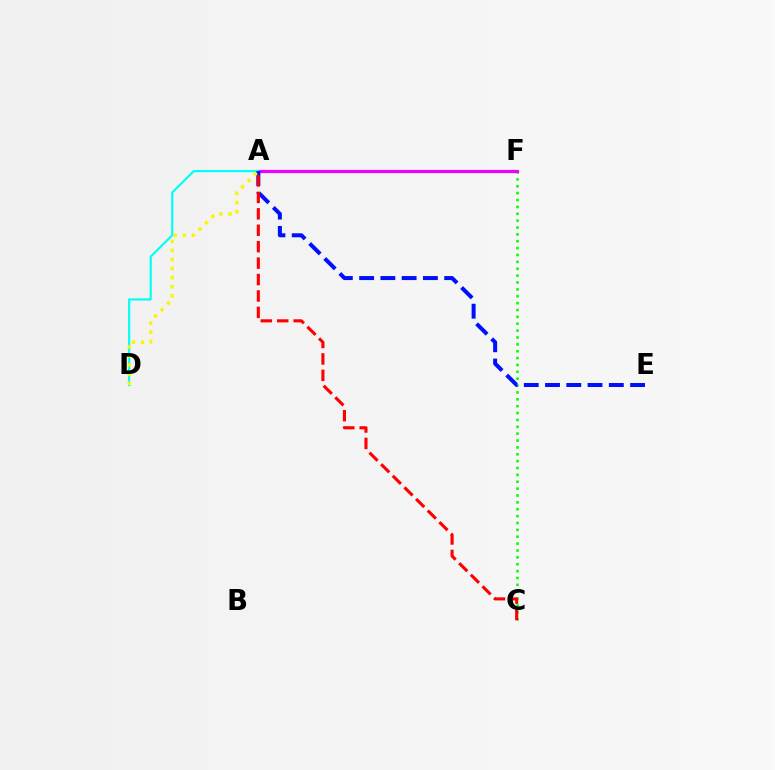{('C', 'F'): [{'color': '#08ff00', 'line_style': 'dotted', 'thickness': 1.87}], ('A', 'F'): [{'color': '#ee00ff', 'line_style': 'solid', 'thickness': 2.31}], ('A', 'D'): [{'color': '#00fff6', 'line_style': 'solid', 'thickness': 1.56}, {'color': '#fcf500', 'line_style': 'dotted', 'thickness': 2.47}], ('A', 'E'): [{'color': '#0010ff', 'line_style': 'dashed', 'thickness': 2.89}], ('A', 'C'): [{'color': '#ff0000', 'line_style': 'dashed', 'thickness': 2.23}]}